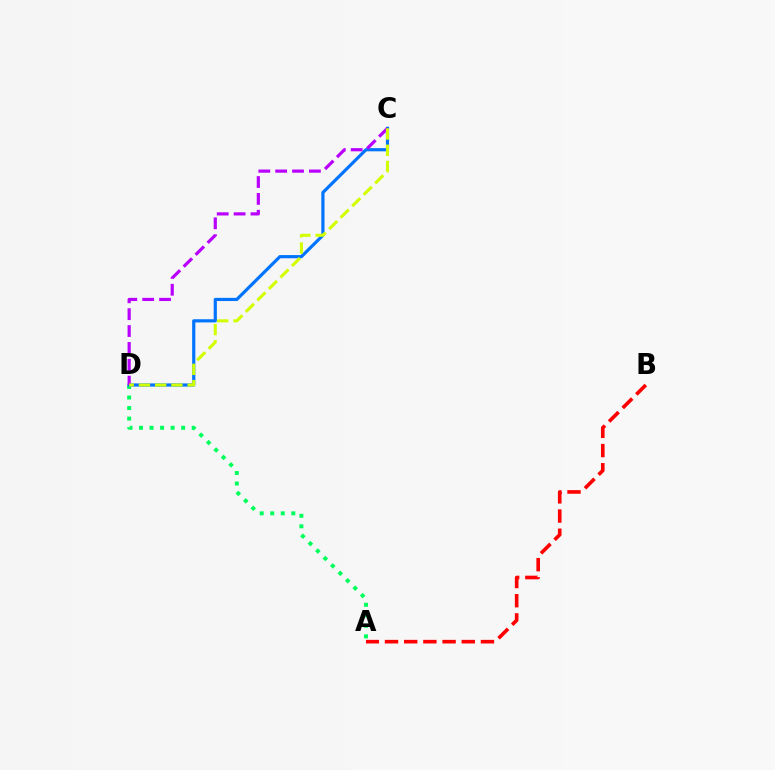{('A', 'D'): [{'color': '#00ff5c', 'line_style': 'dotted', 'thickness': 2.86}], ('A', 'B'): [{'color': '#ff0000', 'line_style': 'dashed', 'thickness': 2.61}], ('C', 'D'): [{'color': '#0074ff', 'line_style': 'solid', 'thickness': 2.29}, {'color': '#b900ff', 'line_style': 'dashed', 'thickness': 2.29}, {'color': '#d1ff00', 'line_style': 'dashed', 'thickness': 2.21}]}